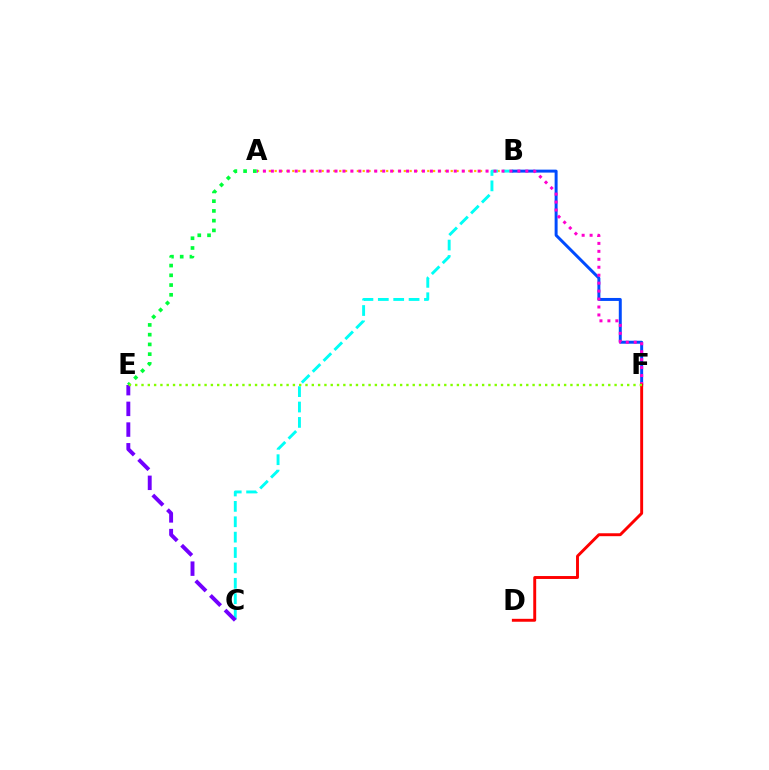{('A', 'B'): [{'color': '#ffbd00', 'line_style': 'dotted', 'thickness': 1.59}], ('B', 'C'): [{'color': '#00fff6', 'line_style': 'dashed', 'thickness': 2.09}], ('C', 'E'): [{'color': '#7200ff', 'line_style': 'dashed', 'thickness': 2.81}], ('B', 'F'): [{'color': '#004bff', 'line_style': 'solid', 'thickness': 2.14}], ('A', 'F'): [{'color': '#ff00cf', 'line_style': 'dotted', 'thickness': 2.16}], ('D', 'F'): [{'color': '#ff0000', 'line_style': 'solid', 'thickness': 2.1}], ('A', 'E'): [{'color': '#00ff39', 'line_style': 'dotted', 'thickness': 2.65}], ('E', 'F'): [{'color': '#84ff00', 'line_style': 'dotted', 'thickness': 1.71}]}